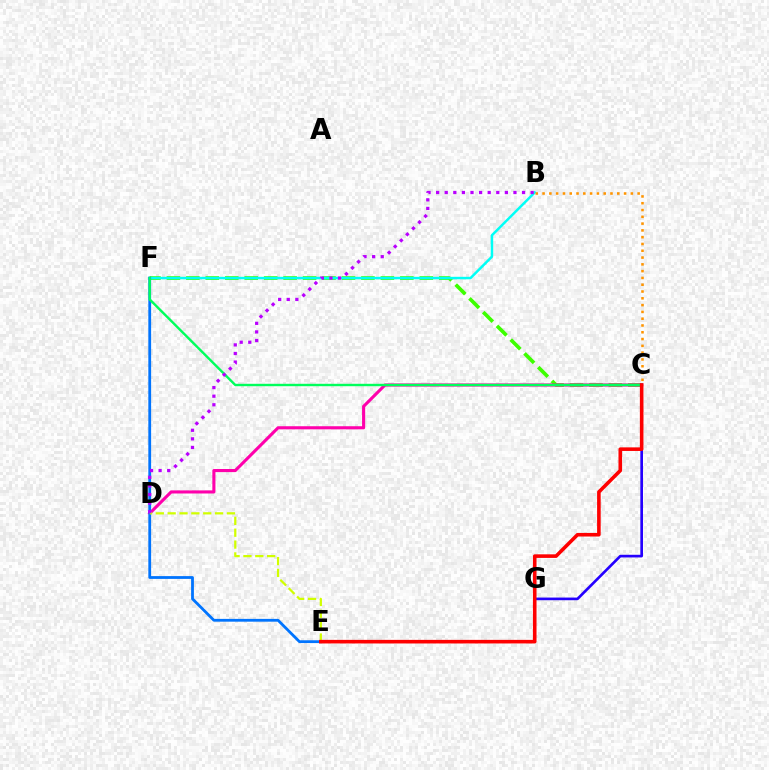{('C', 'F'): [{'color': '#3dff00', 'line_style': 'dashed', 'thickness': 2.64}, {'color': '#00ff5c', 'line_style': 'solid', 'thickness': 1.73}], ('C', 'D'): [{'color': '#ff00ac', 'line_style': 'solid', 'thickness': 2.23}], ('B', 'F'): [{'color': '#00fff6', 'line_style': 'solid', 'thickness': 1.78}], ('E', 'F'): [{'color': '#0074ff', 'line_style': 'solid', 'thickness': 2.01}], ('D', 'E'): [{'color': '#d1ff00', 'line_style': 'dashed', 'thickness': 1.61}], ('C', 'G'): [{'color': '#2500ff', 'line_style': 'solid', 'thickness': 1.92}], ('B', 'C'): [{'color': '#ff9400', 'line_style': 'dotted', 'thickness': 1.85}], ('C', 'E'): [{'color': '#ff0000', 'line_style': 'solid', 'thickness': 2.59}], ('B', 'D'): [{'color': '#b900ff', 'line_style': 'dotted', 'thickness': 2.33}]}